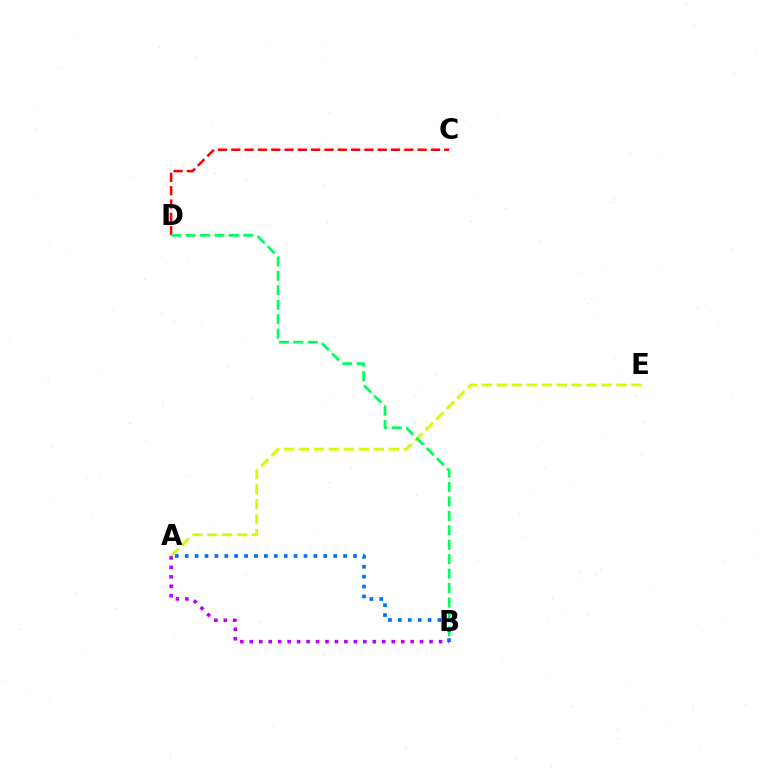{('A', 'E'): [{'color': '#d1ff00', 'line_style': 'dashed', 'thickness': 2.03}], ('A', 'B'): [{'color': '#b900ff', 'line_style': 'dotted', 'thickness': 2.57}, {'color': '#0074ff', 'line_style': 'dotted', 'thickness': 2.69}], ('C', 'D'): [{'color': '#ff0000', 'line_style': 'dashed', 'thickness': 1.81}], ('B', 'D'): [{'color': '#00ff5c', 'line_style': 'dashed', 'thickness': 1.96}]}